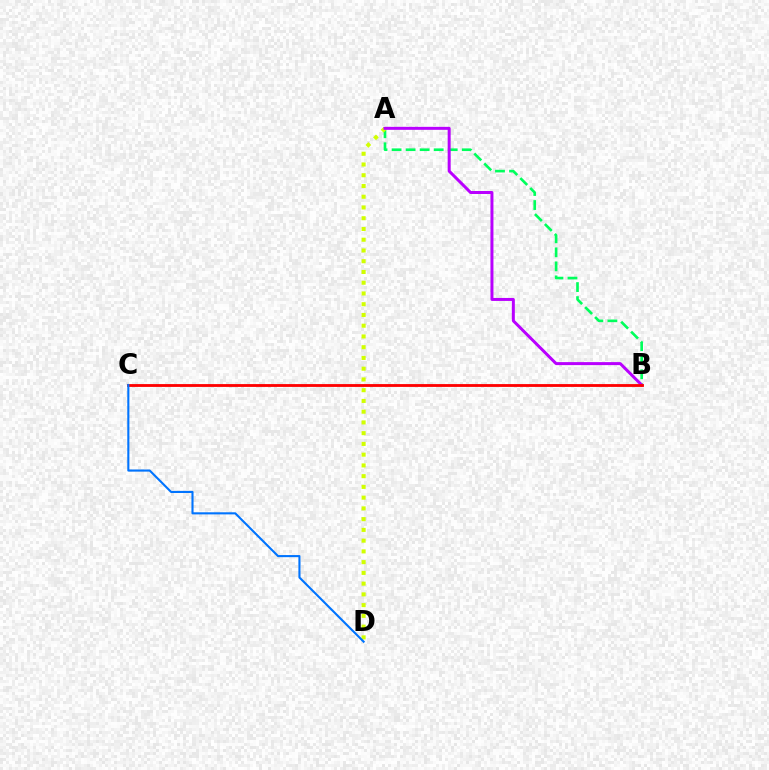{('A', 'B'): [{'color': '#00ff5c', 'line_style': 'dashed', 'thickness': 1.91}, {'color': '#b900ff', 'line_style': 'solid', 'thickness': 2.16}], ('A', 'D'): [{'color': '#d1ff00', 'line_style': 'dotted', 'thickness': 2.92}], ('B', 'C'): [{'color': '#ff0000', 'line_style': 'solid', 'thickness': 2.04}], ('C', 'D'): [{'color': '#0074ff', 'line_style': 'solid', 'thickness': 1.51}]}